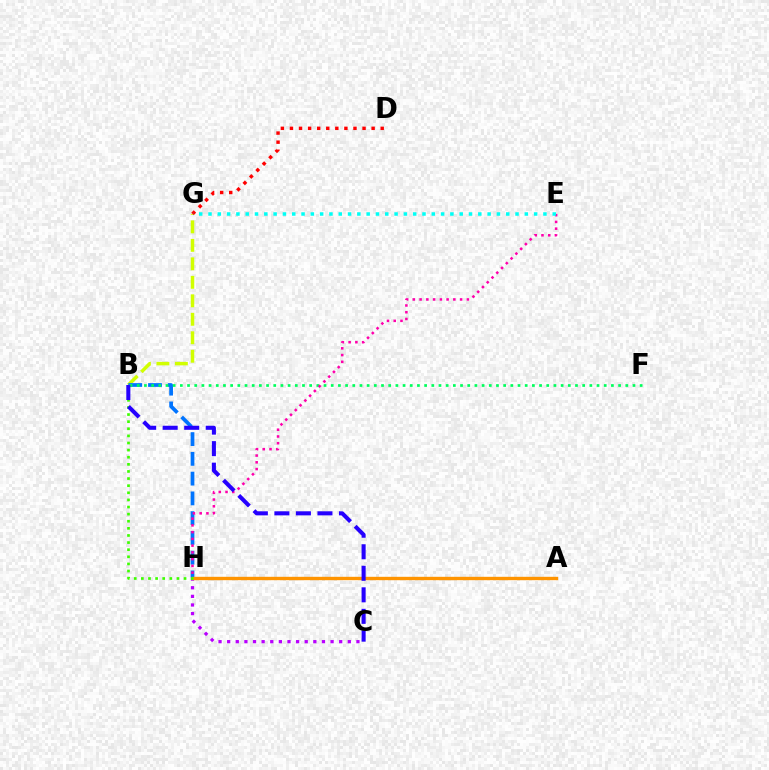{('B', 'G'): [{'color': '#d1ff00', 'line_style': 'dashed', 'thickness': 2.51}], ('B', 'H'): [{'color': '#0074ff', 'line_style': 'dashed', 'thickness': 2.69}, {'color': '#3dff00', 'line_style': 'dotted', 'thickness': 1.93}], ('C', 'H'): [{'color': '#b900ff', 'line_style': 'dotted', 'thickness': 2.34}], ('D', 'G'): [{'color': '#ff0000', 'line_style': 'dotted', 'thickness': 2.47}], ('B', 'F'): [{'color': '#00ff5c', 'line_style': 'dotted', 'thickness': 1.95}], ('A', 'H'): [{'color': '#ff9400', 'line_style': 'solid', 'thickness': 2.43}], ('E', 'H'): [{'color': '#ff00ac', 'line_style': 'dotted', 'thickness': 1.83}], ('E', 'G'): [{'color': '#00fff6', 'line_style': 'dotted', 'thickness': 2.53}], ('B', 'C'): [{'color': '#2500ff', 'line_style': 'dashed', 'thickness': 2.92}]}